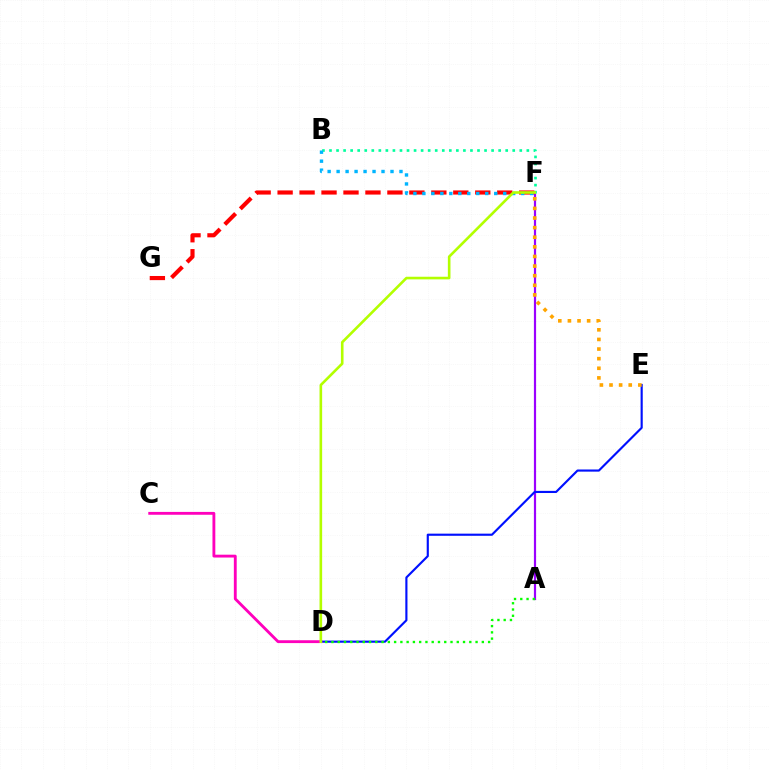{('A', 'F'): [{'color': '#9b00ff', 'line_style': 'solid', 'thickness': 1.58}], ('B', 'F'): [{'color': '#00ff9d', 'line_style': 'dotted', 'thickness': 1.91}, {'color': '#00b5ff', 'line_style': 'dotted', 'thickness': 2.44}], ('F', 'G'): [{'color': '#ff0000', 'line_style': 'dashed', 'thickness': 2.98}], ('D', 'E'): [{'color': '#0010ff', 'line_style': 'solid', 'thickness': 1.55}], ('C', 'D'): [{'color': '#ff00bd', 'line_style': 'solid', 'thickness': 2.05}], ('D', 'F'): [{'color': '#b3ff00', 'line_style': 'solid', 'thickness': 1.89}], ('A', 'D'): [{'color': '#08ff00', 'line_style': 'dotted', 'thickness': 1.7}], ('E', 'F'): [{'color': '#ffa500', 'line_style': 'dotted', 'thickness': 2.61}]}